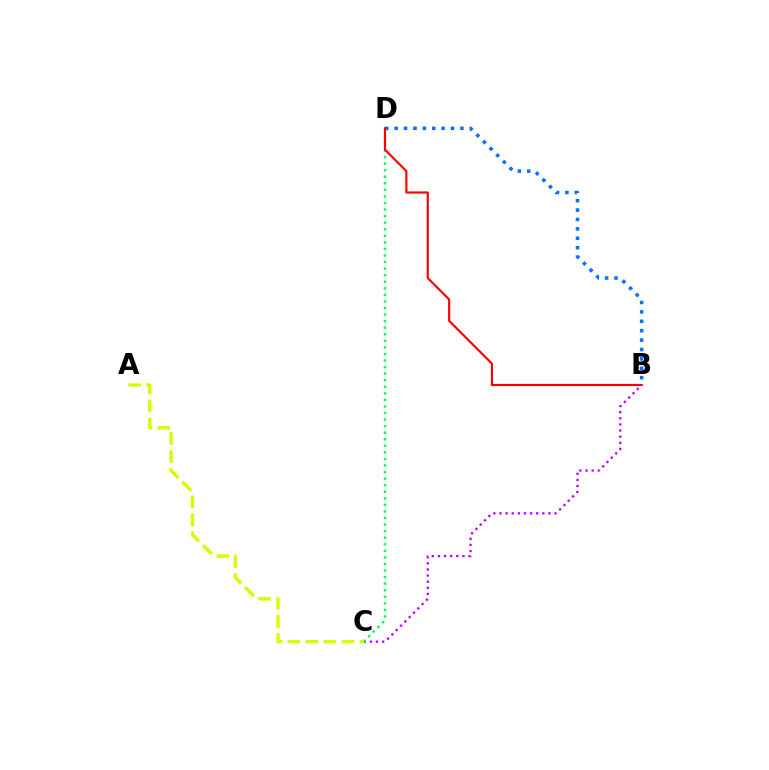{('B', 'C'): [{'color': '#b900ff', 'line_style': 'dotted', 'thickness': 1.66}], ('C', 'D'): [{'color': '#00ff5c', 'line_style': 'dotted', 'thickness': 1.78}], ('B', 'D'): [{'color': '#0074ff', 'line_style': 'dotted', 'thickness': 2.55}, {'color': '#ff0000', 'line_style': 'solid', 'thickness': 1.56}], ('A', 'C'): [{'color': '#d1ff00', 'line_style': 'dashed', 'thickness': 2.45}]}